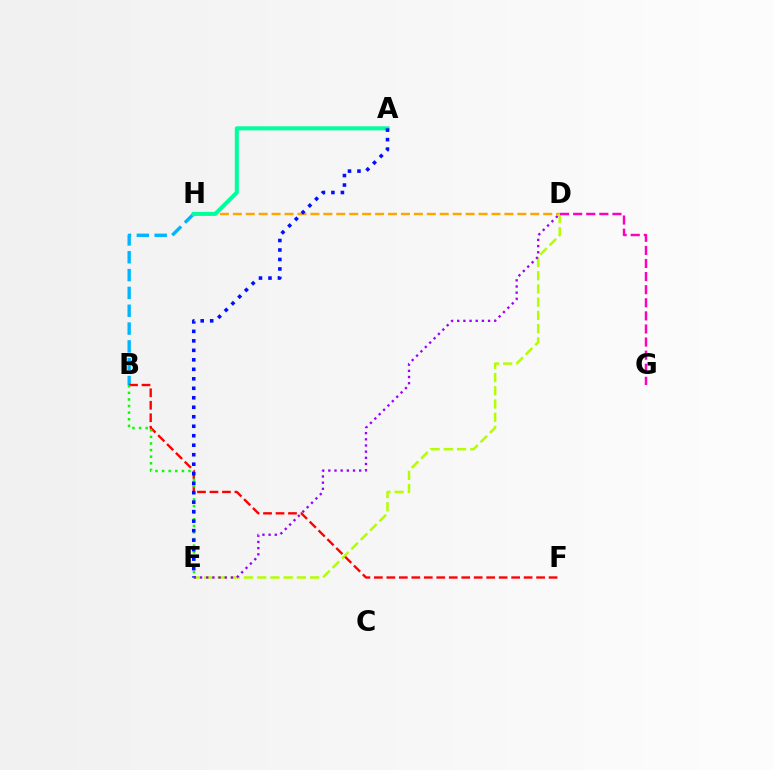{('D', 'H'): [{'color': '#ffa500', 'line_style': 'dashed', 'thickness': 1.76}], ('D', 'E'): [{'color': '#b3ff00', 'line_style': 'dashed', 'thickness': 1.8}, {'color': '#9b00ff', 'line_style': 'dotted', 'thickness': 1.68}], ('B', 'H'): [{'color': '#00b5ff', 'line_style': 'dashed', 'thickness': 2.42}], ('D', 'G'): [{'color': '#ff00bd', 'line_style': 'dashed', 'thickness': 1.78}], ('B', 'F'): [{'color': '#ff0000', 'line_style': 'dashed', 'thickness': 1.7}], ('A', 'H'): [{'color': '#00ff9d', 'line_style': 'solid', 'thickness': 2.91}], ('B', 'E'): [{'color': '#08ff00', 'line_style': 'dotted', 'thickness': 1.79}], ('A', 'E'): [{'color': '#0010ff', 'line_style': 'dotted', 'thickness': 2.58}]}